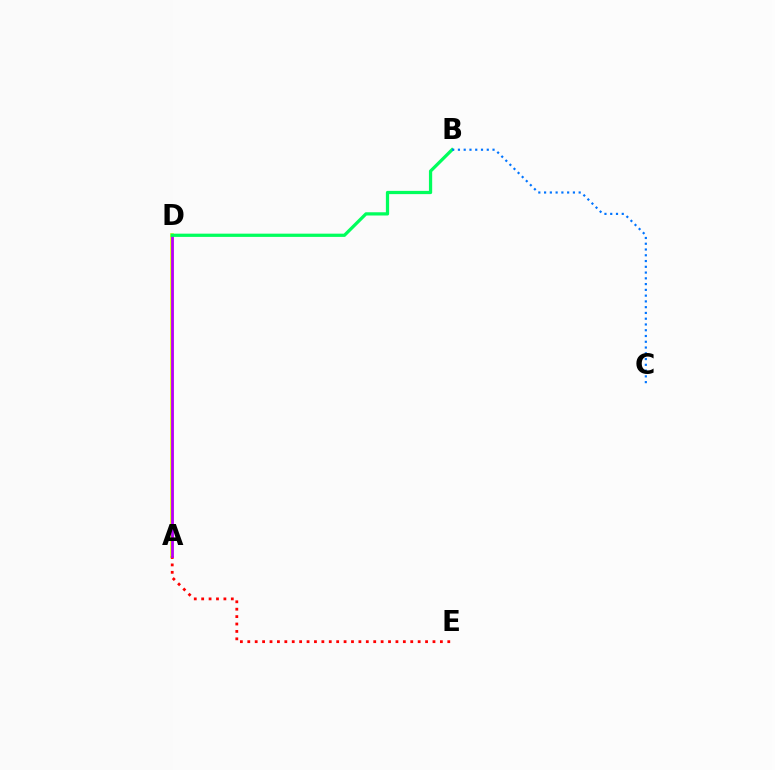{('A', 'D'): [{'color': '#d1ff00', 'line_style': 'solid', 'thickness': 2.59}, {'color': '#b900ff', 'line_style': 'solid', 'thickness': 2.01}], ('A', 'E'): [{'color': '#ff0000', 'line_style': 'dotted', 'thickness': 2.01}], ('B', 'D'): [{'color': '#00ff5c', 'line_style': 'solid', 'thickness': 2.33}], ('B', 'C'): [{'color': '#0074ff', 'line_style': 'dotted', 'thickness': 1.57}]}